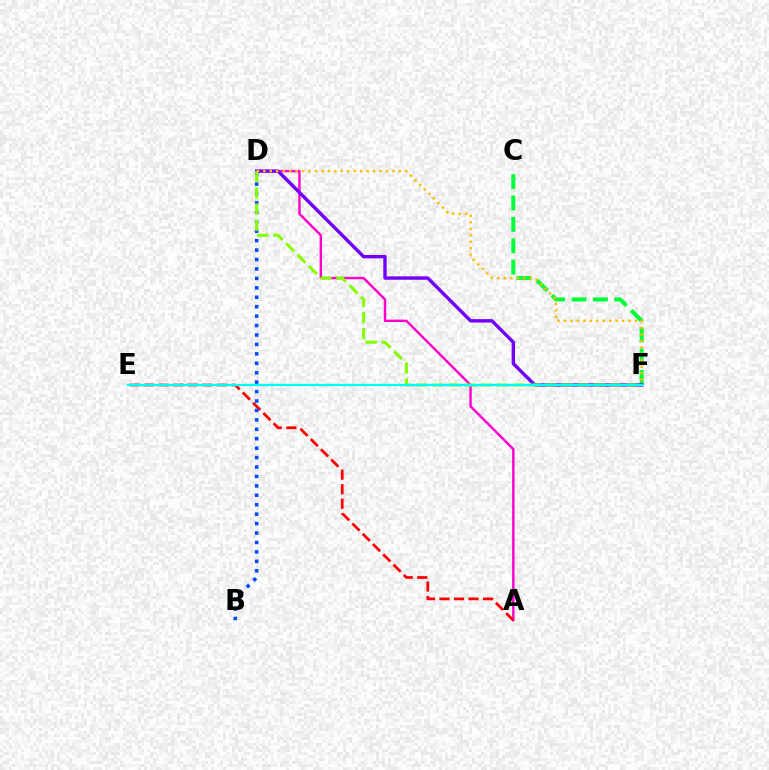{('C', 'F'): [{'color': '#00ff39', 'line_style': 'dashed', 'thickness': 2.9}], ('A', 'D'): [{'color': '#ff00cf', 'line_style': 'solid', 'thickness': 1.73}], ('A', 'E'): [{'color': '#ff0000', 'line_style': 'dashed', 'thickness': 1.97}], ('B', 'D'): [{'color': '#004bff', 'line_style': 'dotted', 'thickness': 2.56}], ('D', 'F'): [{'color': '#7200ff', 'line_style': 'solid', 'thickness': 2.45}, {'color': '#84ff00', 'line_style': 'dashed', 'thickness': 2.19}, {'color': '#ffbd00', 'line_style': 'dotted', 'thickness': 1.75}], ('E', 'F'): [{'color': '#00fff6', 'line_style': 'solid', 'thickness': 1.65}]}